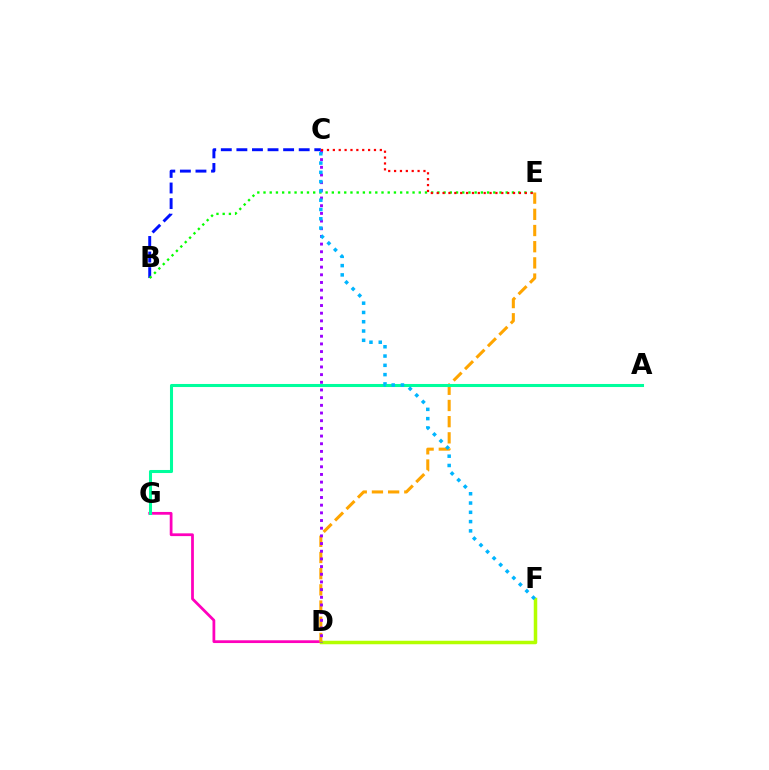{('D', 'G'): [{'color': '#ff00bd', 'line_style': 'solid', 'thickness': 1.99}], ('B', 'C'): [{'color': '#0010ff', 'line_style': 'dashed', 'thickness': 2.12}], ('D', 'F'): [{'color': '#b3ff00', 'line_style': 'solid', 'thickness': 2.52}], ('B', 'E'): [{'color': '#08ff00', 'line_style': 'dotted', 'thickness': 1.69}], ('D', 'E'): [{'color': '#ffa500', 'line_style': 'dashed', 'thickness': 2.2}], ('C', 'D'): [{'color': '#9b00ff', 'line_style': 'dotted', 'thickness': 2.09}], ('A', 'G'): [{'color': '#00ff9d', 'line_style': 'solid', 'thickness': 2.2}], ('C', 'F'): [{'color': '#00b5ff', 'line_style': 'dotted', 'thickness': 2.52}], ('C', 'E'): [{'color': '#ff0000', 'line_style': 'dotted', 'thickness': 1.6}]}